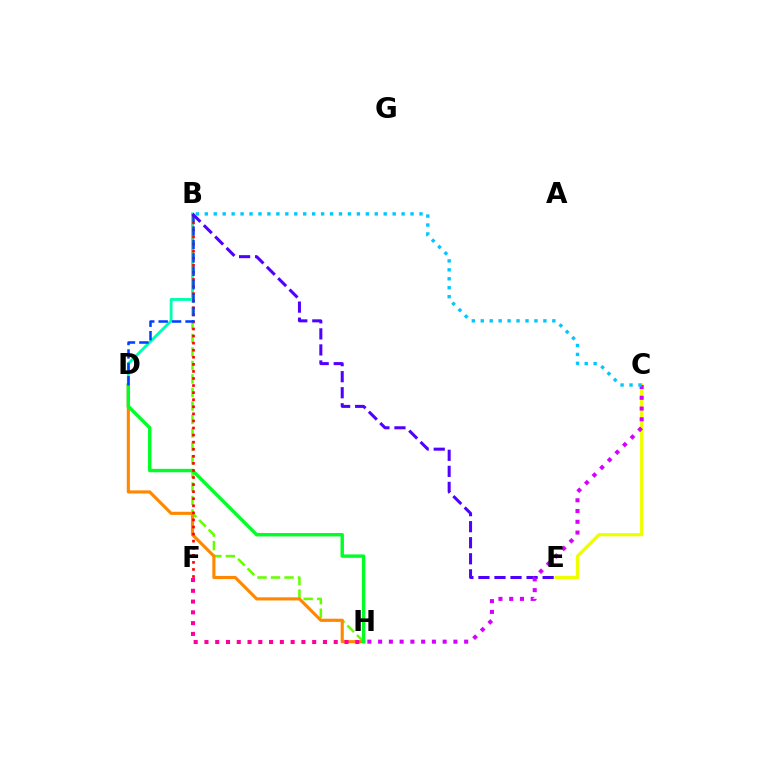{('B', 'D'): [{'color': '#00ffaf', 'line_style': 'solid', 'thickness': 2.05}, {'color': '#003fff', 'line_style': 'dashed', 'thickness': 1.82}], ('B', 'H'): [{'color': '#66ff00', 'line_style': 'dashed', 'thickness': 1.83}], ('D', 'H'): [{'color': '#ff8800', 'line_style': 'solid', 'thickness': 2.26}, {'color': '#00ff27', 'line_style': 'solid', 'thickness': 2.45}], ('F', 'H'): [{'color': '#ff00a0', 'line_style': 'dotted', 'thickness': 2.93}], ('B', 'F'): [{'color': '#ff0000', 'line_style': 'dotted', 'thickness': 1.92}], ('B', 'E'): [{'color': '#4f00ff', 'line_style': 'dashed', 'thickness': 2.18}], ('C', 'E'): [{'color': '#eeff00', 'line_style': 'solid', 'thickness': 2.33}], ('C', 'H'): [{'color': '#d600ff', 'line_style': 'dotted', 'thickness': 2.92}], ('B', 'C'): [{'color': '#00c7ff', 'line_style': 'dotted', 'thickness': 2.43}]}